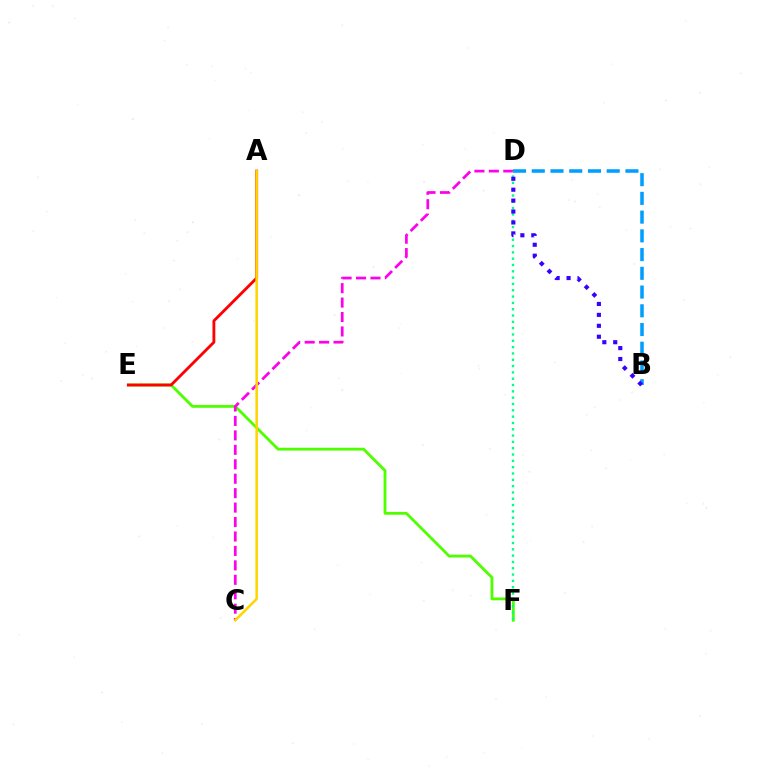{('E', 'F'): [{'color': '#4fff00', 'line_style': 'solid', 'thickness': 2.03}], ('C', 'D'): [{'color': '#ff00ed', 'line_style': 'dashed', 'thickness': 1.96}], ('A', 'E'): [{'color': '#ff0000', 'line_style': 'solid', 'thickness': 2.04}], ('B', 'D'): [{'color': '#009eff', 'line_style': 'dashed', 'thickness': 2.54}, {'color': '#3700ff', 'line_style': 'dotted', 'thickness': 2.97}], ('D', 'F'): [{'color': '#00ff86', 'line_style': 'dotted', 'thickness': 1.72}], ('A', 'C'): [{'color': '#ffd500', 'line_style': 'solid', 'thickness': 1.83}]}